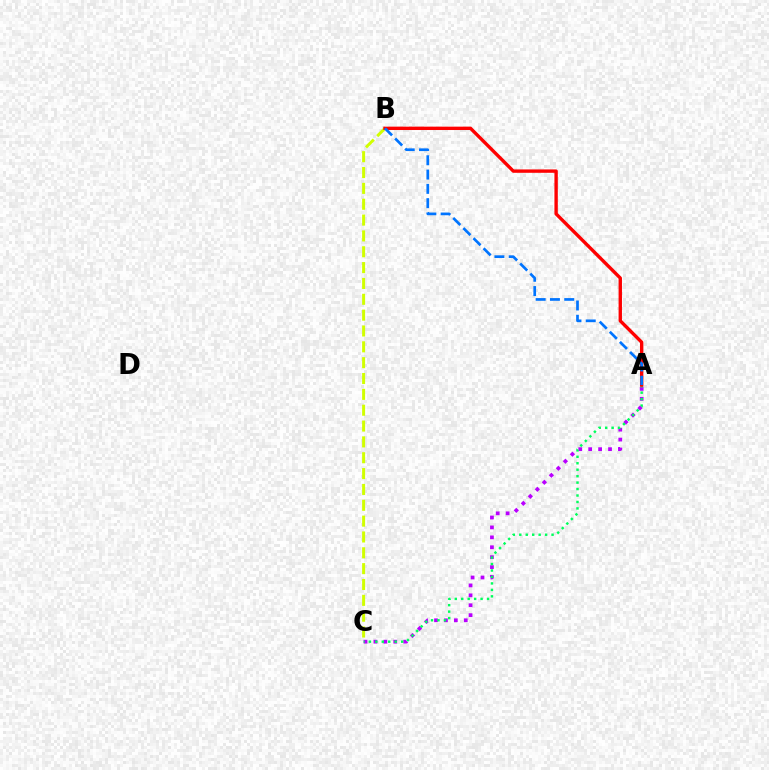{('A', 'C'): [{'color': '#b900ff', 'line_style': 'dotted', 'thickness': 2.7}, {'color': '#00ff5c', 'line_style': 'dotted', 'thickness': 1.75}], ('B', 'C'): [{'color': '#d1ff00', 'line_style': 'dashed', 'thickness': 2.15}], ('A', 'B'): [{'color': '#ff0000', 'line_style': 'solid', 'thickness': 2.43}, {'color': '#0074ff', 'line_style': 'dashed', 'thickness': 1.94}]}